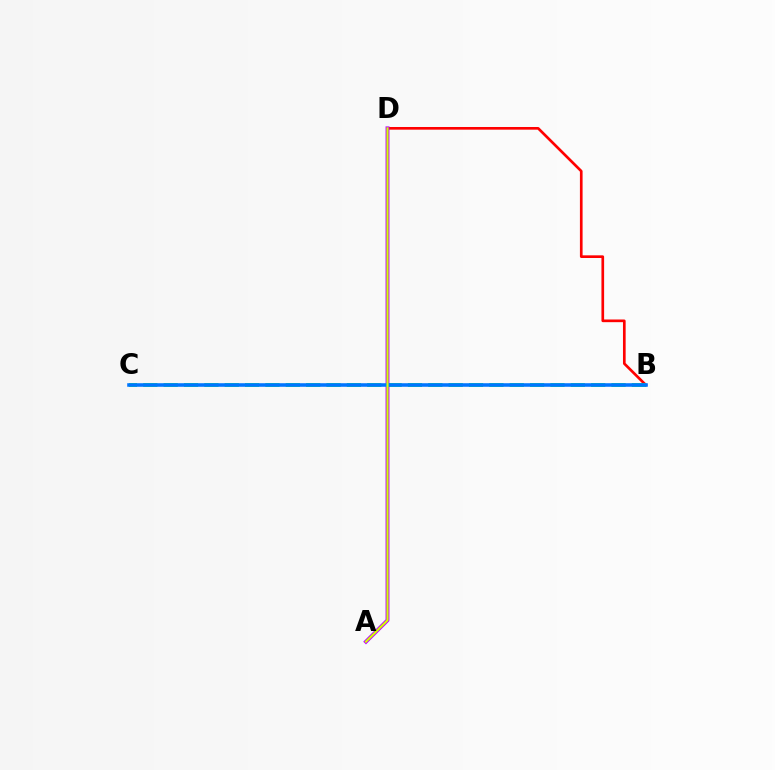{('B', 'D'): [{'color': '#ff0000', 'line_style': 'solid', 'thickness': 1.92}], ('B', 'C'): [{'color': '#00ff5c', 'line_style': 'dashed', 'thickness': 2.77}, {'color': '#0074ff', 'line_style': 'solid', 'thickness': 2.57}], ('A', 'D'): [{'color': '#b900ff', 'line_style': 'solid', 'thickness': 2.79}, {'color': '#d1ff00', 'line_style': 'solid', 'thickness': 1.51}]}